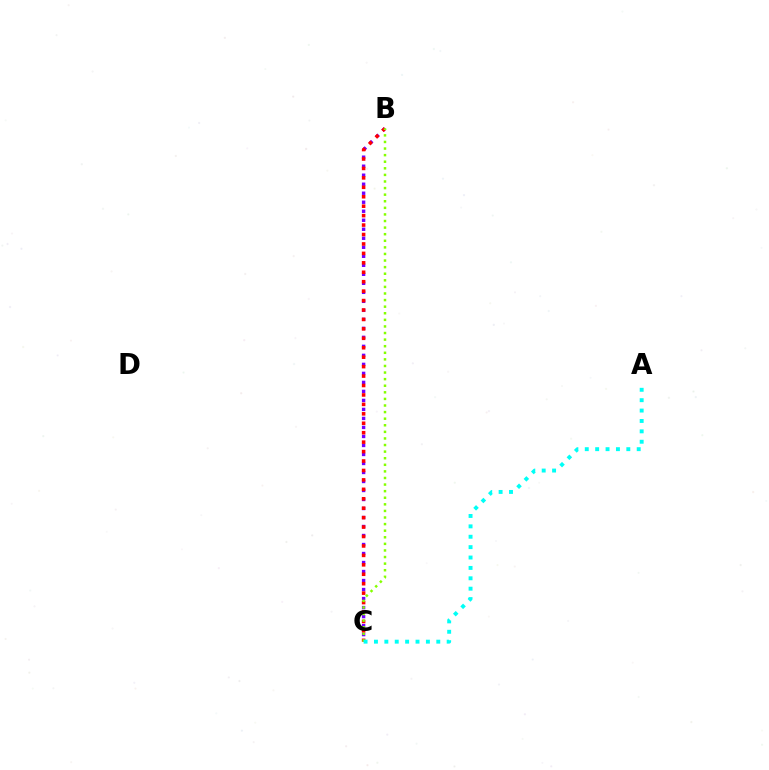{('B', 'C'): [{'color': '#7200ff', 'line_style': 'dotted', 'thickness': 2.45}, {'color': '#ff0000', 'line_style': 'dotted', 'thickness': 2.56}, {'color': '#84ff00', 'line_style': 'dotted', 'thickness': 1.79}], ('A', 'C'): [{'color': '#00fff6', 'line_style': 'dotted', 'thickness': 2.82}]}